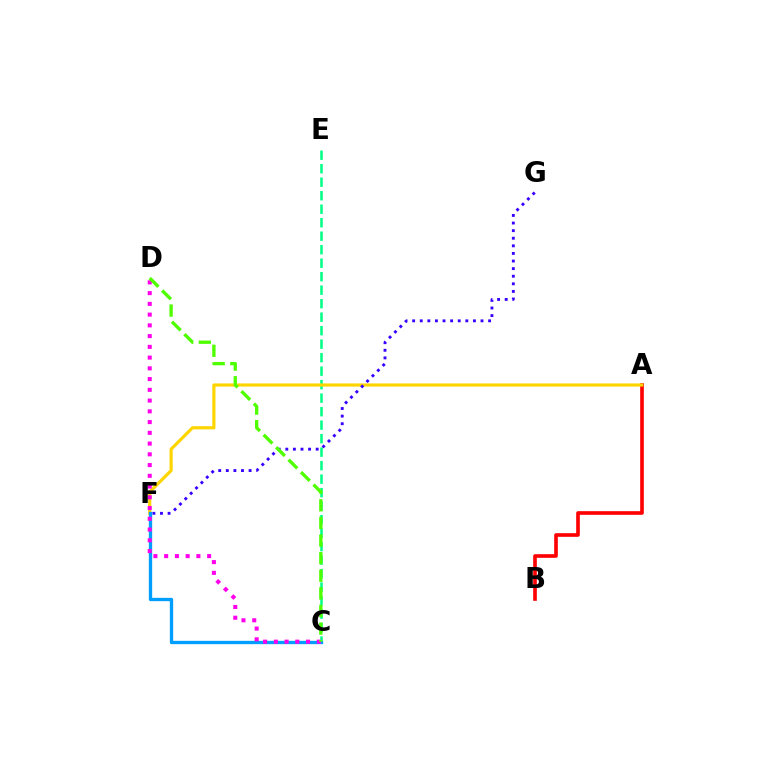{('C', 'E'): [{'color': '#00ff86', 'line_style': 'dashed', 'thickness': 1.83}], ('A', 'B'): [{'color': '#ff0000', 'line_style': 'solid', 'thickness': 2.62}], ('A', 'F'): [{'color': '#ffd500', 'line_style': 'solid', 'thickness': 2.28}], ('C', 'F'): [{'color': '#009eff', 'line_style': 'solid', 'thickness': 2.39}], ('C', 'D'): [{'color': '#ff00ed', 'line_style': 'dotted', 'thickness': 2.92}, {'color': '#4fff00', 'line_style': 'dashed', 'thickness': 2.39}], ('F', 'G'): [{'color': '#3700ff', 'line_style': 'dotted', 'thickness': 2.06}]}